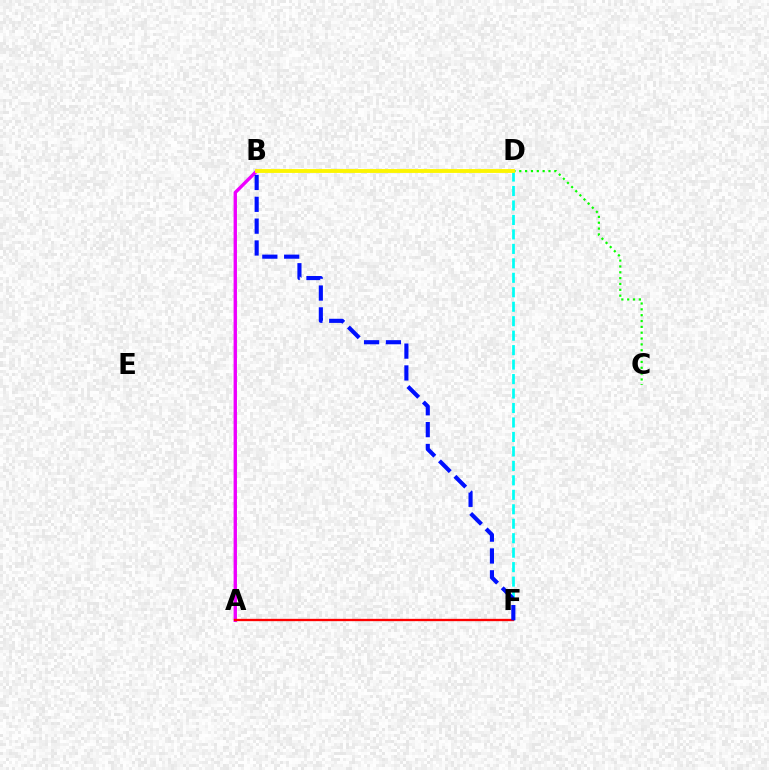{('C', 'D'): [{'color': '#08ff00', 'line_style': 'dotted', 'thickness': 1.59}], ('D', 'F'): [{'color': '#00fff6', 'line_style': 'dashed', 'thickness': 1.97}], ('A', 'B'): [{'color': '#ee00ff', 'line_style': 'solid', 'thickness': 2.43}], ('A', 'F'): [{'color': '#ff0000', 'line_style': 'solid', 'thickness': 1.67}], ('B', 'F'): [{'color': '#0010ff', 'line_style': 'dashed', 'thickness': 2.97}], ('B', 'D'): [{'color': '#fcf500', 'line_style': 'solid', 'thickness': 2.78}]}